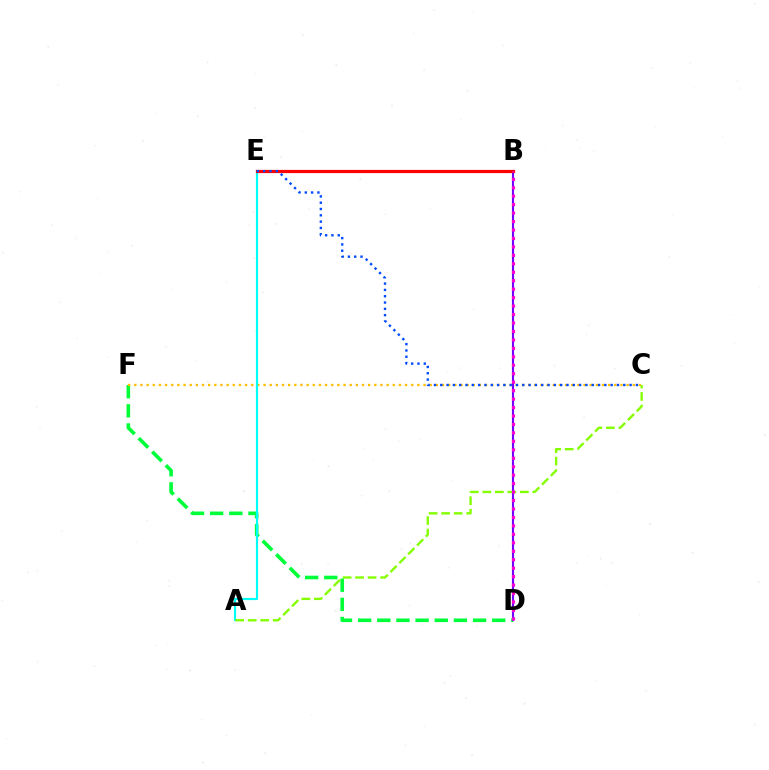{('D', 'F'): [{'color': '#00ff39', 'line_style': 'dashed', 'thickness': 2.6}], ('C', 'F'): [{'color': '#ffbd00', 'line_style': 'dotted', 'thickness': 1.67}], ('A', 'E'): [{'color': '#00fff6', 'line_style': 'solid', 'thickness': 1.57}], ('B', 'D'): [{'color': '#7200ff', 'line_style': 'solid', 'thickness': 1.53}, {'color': '#ff00cf', 'line_style': 'dotted', 'thickness': 2.3}], ('B', 'E'): [{'color': '#ff0000', 'line_style': 'solid', 'thickness': 2.29}], ('A', 'C'): [{'color': '#84ff00', 'line_style': 'dashed', 'thickness': 1.7}], ('C', 'E'): [{'color': '#004bff', 'line_style': 'dotted', 'thickness': 1.71}]}